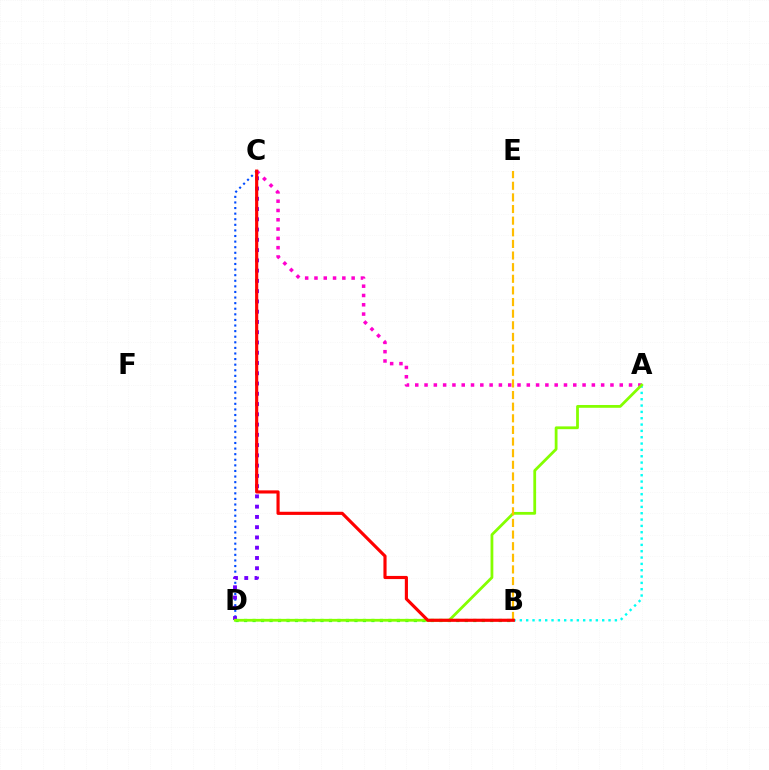{('C', 'D'): [{'color': '#004bff', 'line_style': 'dotted', 'thickness': 1.52}, {'color': '#7200ff', 'line_style': 'dotted', 'thickness': 2.79}], ('B', 'D'): [{'color': '#00ff39', 'line_style': 'dotted', 'thickness': 2.31}], ('A', 'C'): [{'color': '#ff00cf', 'line_style': 'dotted', 'thickness': 2.53}], ('A', 'B'): [{'color': '#00fff6', 'line_style': 'dotted', 'thickness': 1.72}], ('A', 'D'): [{'color': '#84ff00', 'line_style': 'solid', 'thickness': 2.0}], ('B', 'E'): [{'color': '#ffbd00', 'line_style': 'dashed', 'thickness': 1.58}], ('B', 'C'): [{'color': '#ff0000', 'line_style': 'solid', 'thickness': 2.27}]}